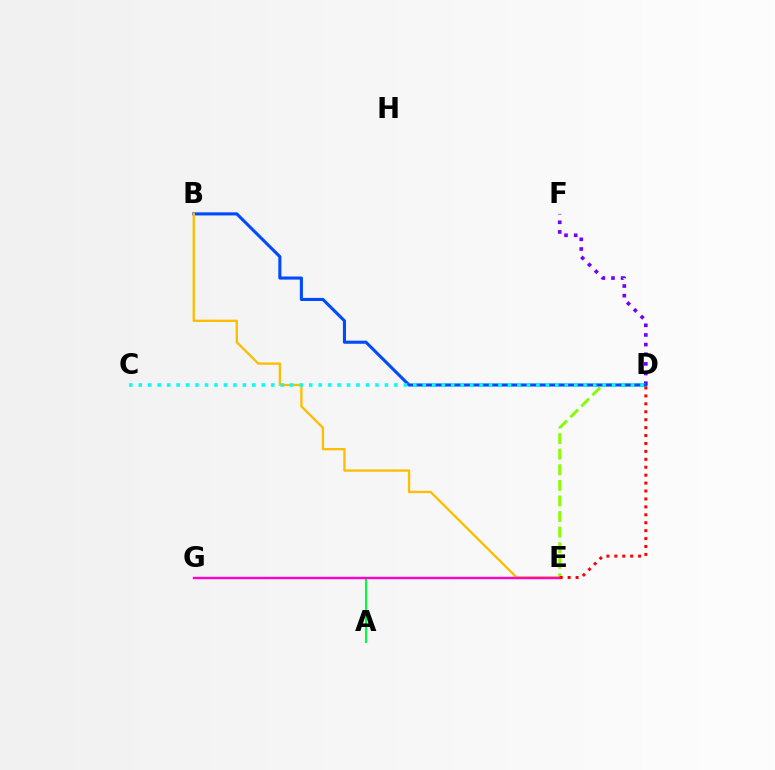{('A', 'E'): [{'color': '#00ff39', 'line_style': 'solid', 'thickness': 1.5}], ('D', 'F'): [{'color': '#7200ff', 'line_style': 'dotted', 'thickness': 2.62}], ('D', 'E'): [{'color': '#84ff00', 'line_style': 'dashed', 'thickness': 2.12}, {'color': '#ff0000', 'line_style': 'dotted', 'thickness': 2.15}], ('B', 'D'): [{'color': '#004bff', 'line_style': 'solid', 'thickness': 2.23}], ('B', 'E'): [{'color': '#ffbd00', 'line_style': 'solid', 'thickness': 1.68}], ('C', 'D'): [{'color': '#00fff6', 'line_style': 'dotted', 'thickness': 2.57}], ('E', 'G'): [{'color': '#ff00cf', 'line_style': 'solid', 'thickness': 1.73}]}